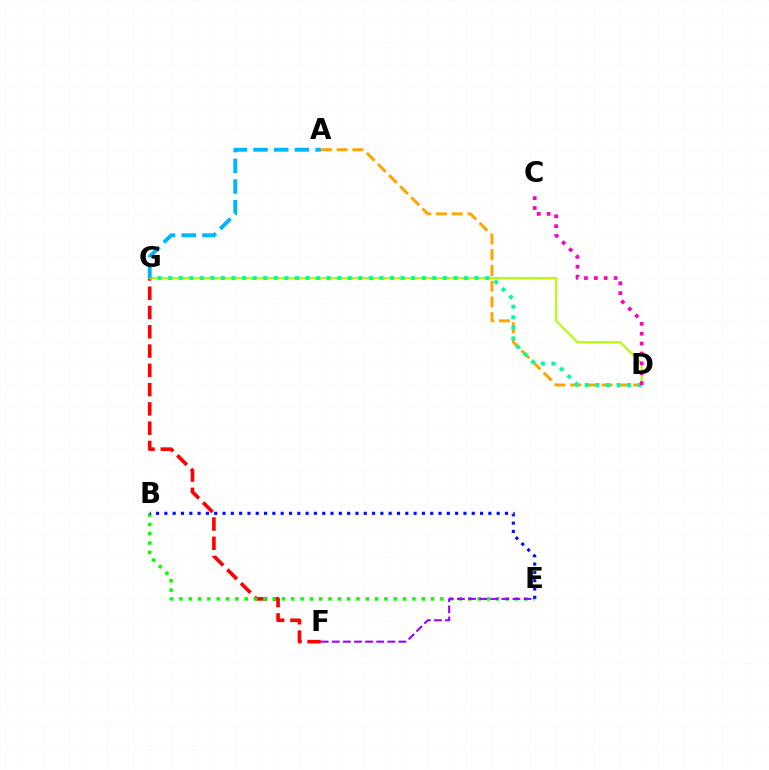{('F', 'G'): [{'color': '#ff0000', 'line_style': 'dashed', 'thickness': 2.62}], ('A', 'D'): [{'color': '#ffa500', 'line_style': 'dashed', 'thickness': 2.14}], ('B', 'E'): [{'color': '#08ff00', 'line_style': 'dotted', 'thickness': 2.53}, {'color': '#0010ff', 'line_style': 'dotted', 'thickness': 2.26}], ('D', 'G'): [{'color': '#b3ff00', 'line_style': 'solid', 'thickness': 1.51}, {'color': '#00ff9d', 'line_style': 'dotted', 'thickness': 2.87}], ('A', 'G'): [{'color': '#00b5ff', 'line_style': 'dashed', 'thickness': 2.81}], ('C', 'D'): [{'color': '#ff00bd', 'line_style': 'dotted', 'thickness': 2.69}], ('E', 'F'): [{'color': '#9b00ff', 'line_style': 'dashed', 'thickness': 1.51}]}